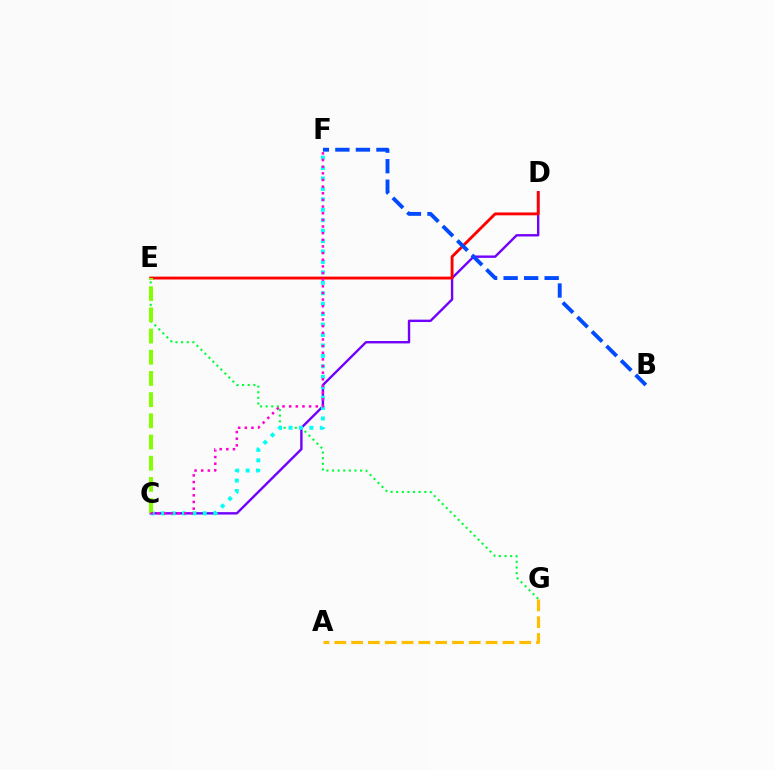{('C', 'D'): [{'color': '#7200ff', 'line_style': 'solid', 'thickness': 1.72}], ('E', 'G'): [{'color': '#00ff39', 'line_style': 'dotted', 'thickness': 1.53}], ('C', 'F'): [{'color': '#00fff6', 'line_style': 'dotted', 'thickness': 2.83}, {'color': '#ff00cf', 'line_style': 'dotted', 'thickness': 1.81}], ('A', 'G'): [{'color': '#ffbd00', 'line_style': 'dashed', 'thickness': 2.28}], ('D', 'E'): [{'color': '#ff0000', 'line_style': 'solid', 'thickness': 2.06}], ('C', 'E'): [{'color': '#84ff00', 'line_style': 'dashed', 'thickness': 2.88}], ('B', 'F'): [{'color': '#004bff', 'line_style': 'dashed', 'thickness': 2.79}]}